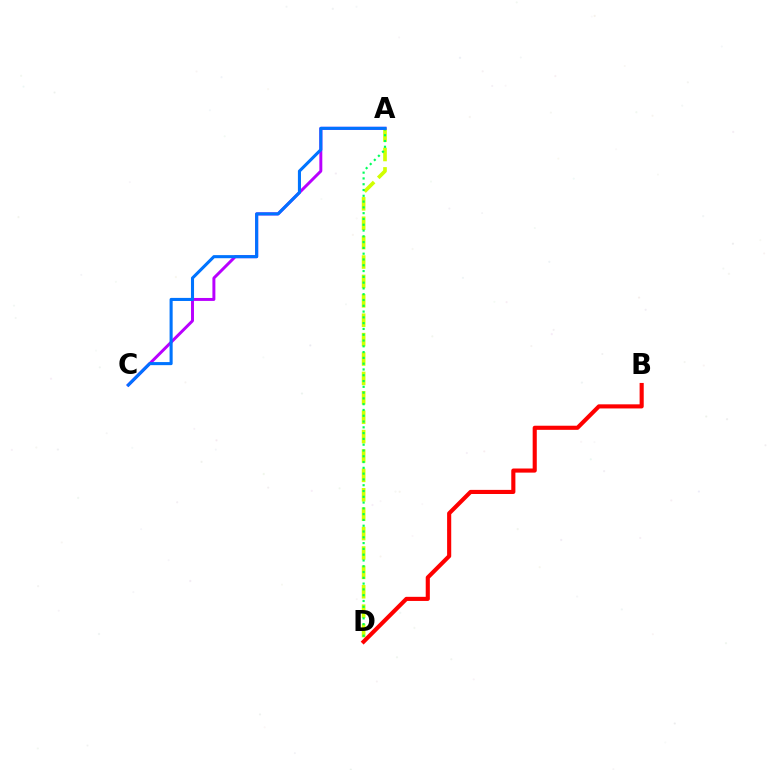{('A', 'D'): [{'color': '#d1ff00', 'line_style': 'dashed', 'thickness': 2.64}, {'color': '#00ff5c', 'line_style': 'dotted', 'thickness': 1.57}], ('A', 'C'): [{'color': '#b900ff', 'line_style': 'solid', 'thickness': 2.13}, {'color': '#0074ff', 'line_style': 'solid', 'thickness': 2.22}], ('B', 'D'): [{'color': '#ff0000', 'line_style': 'solid', 'thickness': 2.96}]}